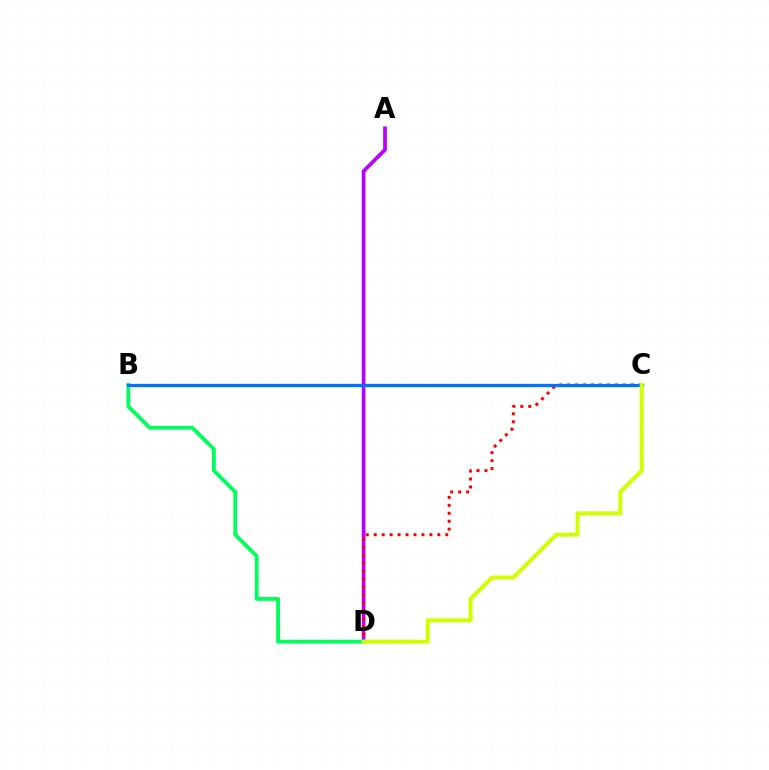{('A', 'D'): [{'color': '#b900ff', 'line_style': 'solid', 'thickness': 2.66}], ('B', 'D'): [{'color': '#00ff5c', 'line_style': 'solid', 'thickness': 2.74}], ('C', 'D'): [{'color': '#ff0000', 'line_style': 'dotted', 'thickness': 2.16}, {'color': '#d1ff00', 'line_style': 'solid', 'thickness': 2.88}], ('B', 'C'): [{'color': '#0074ff', 'line_style': 'solid', 'thickness': 2.37}]}